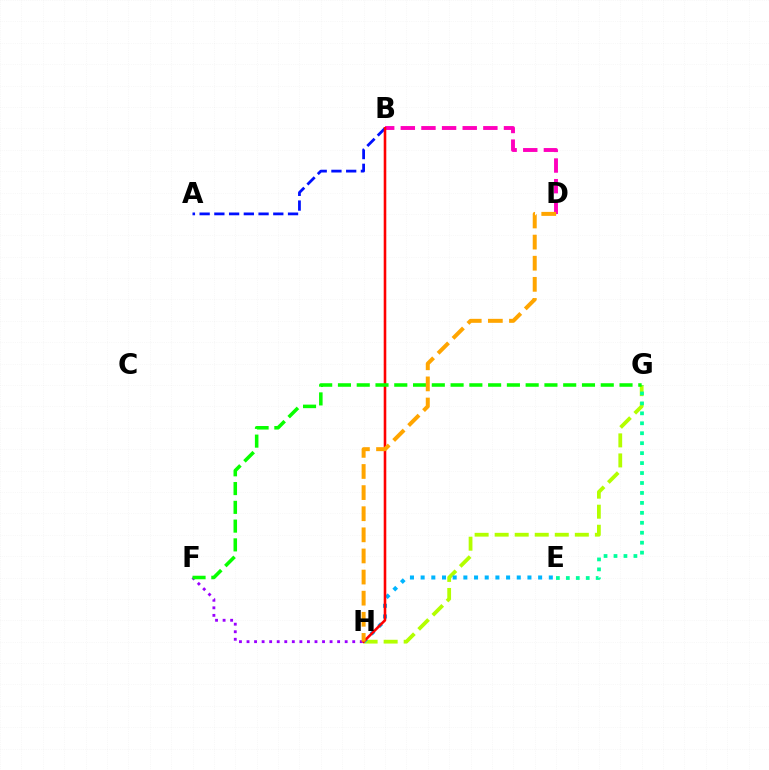{('B', 'D'): [{'color': '#ff00bd', 'line_style': 'dashed', 'thickness': 2.8}], ('G', 'H'): [{'color': '#b3ff00', 'line_style': 'dashed', 'thickness': 2.72}], ('A', 'B'): [{'color': '#0010ff', 'line_style': 'dashed', 'thickness': 2.0}], ('E', 'G'): [{'color': '#00ff9d', 'line_style': 'dotted', 'thickness': 2.7}], ('F', 'H'): [{'color': '#9b00ff', 'line_style': 'dotted', 'thickness': 2.05}], ('E', 'H'): [{'color': '#00b5ff', 'line_style': 'dotted', 'thickness': 2.9}], ('B', 'H'): [{'color': '#ff0000', 'line_style': 'solid', 'thickness': 1.86}], ('F', 'G'): [{'color': '#08ff00', 'line_style': 'dashed', 'thickness': 2.55}], ('D', 'H'): [{'color': '#ffa500', 'line_style': 'dashed', 'thickness': 2.87}]}